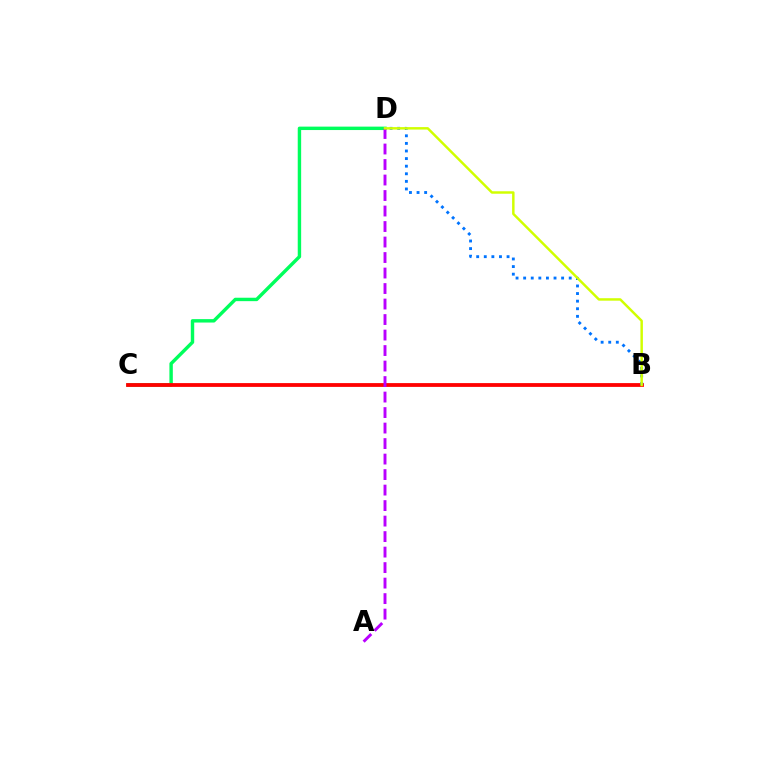{('C', 'D'): [{'color': '#00ff5c', 'line_style': 'solid', 'thickness': 2.46}], ('B', 'C'): [{'color': '#ff0000', 'line_style': 'solid', 'thickness': 2.74}], ('B', 'D'): [{'color': '#0074ff', 'line_style': 'dotted', 'thickness': 2.06}, {'color': '#d1ff00', 'line_style': 'solid', 'thickness': 1.77}], ('A', 'D'): [{'color': '#b900ff', 'line_style': 'dashed', 'thickness': 2.11}]}